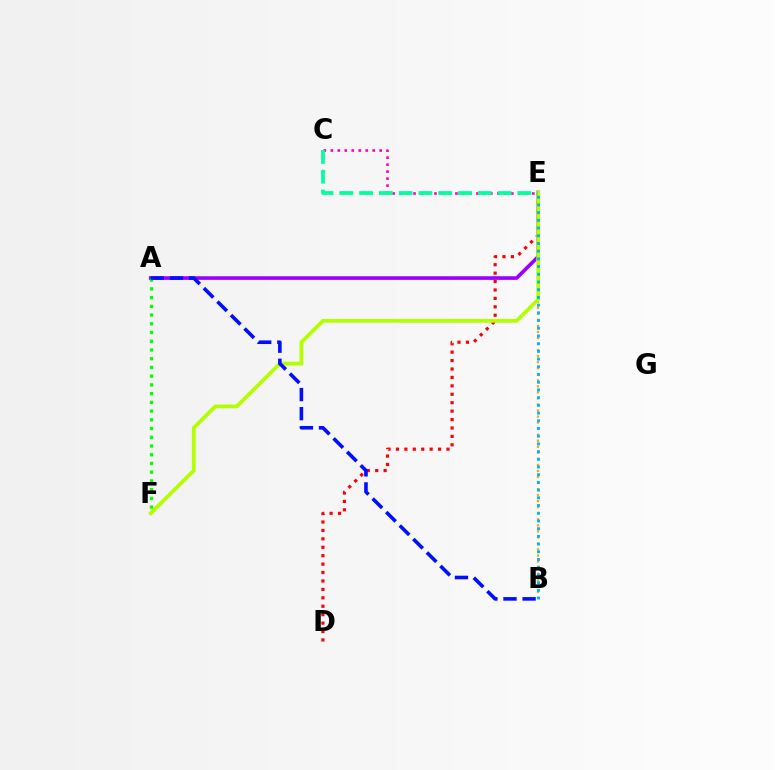{('A', 'E'): [{'color': '#9b00ff', 'line_style': 'solid', 'thickness': 2.62}], ('D', 'E'): [{'color': '#ff0000', 'line_style': 'dotted', 'thickness': 2.29}], ('B', 'E'): [{'color': '#ffa500', 'line_style': 'dotted', 'thickness': 1.64}, {'color': '#00b5ff', 'line_style': 'dotted', 'thickness': 2.09}], ('C', 'E'): [{'color': '#ff00bd', 'line_style': 'dotted', 'thickness': 1.9}, {'color': '#00ff9d', 'line_style': 'dashed', 'thickness': 2.69}], ('E', 'F'): [{'color': '#b3ff00', 'line_style': 'solid', 'thickness': 2.71}], ('A', 'F'): [{'color': '#08ff00', 'line_style': 'dotted', 'thickness': 2.37}], ('A', 'B'): [{'color': '#0010ff', 'line_style': 'dashed', 'thickness': 2.6}]}